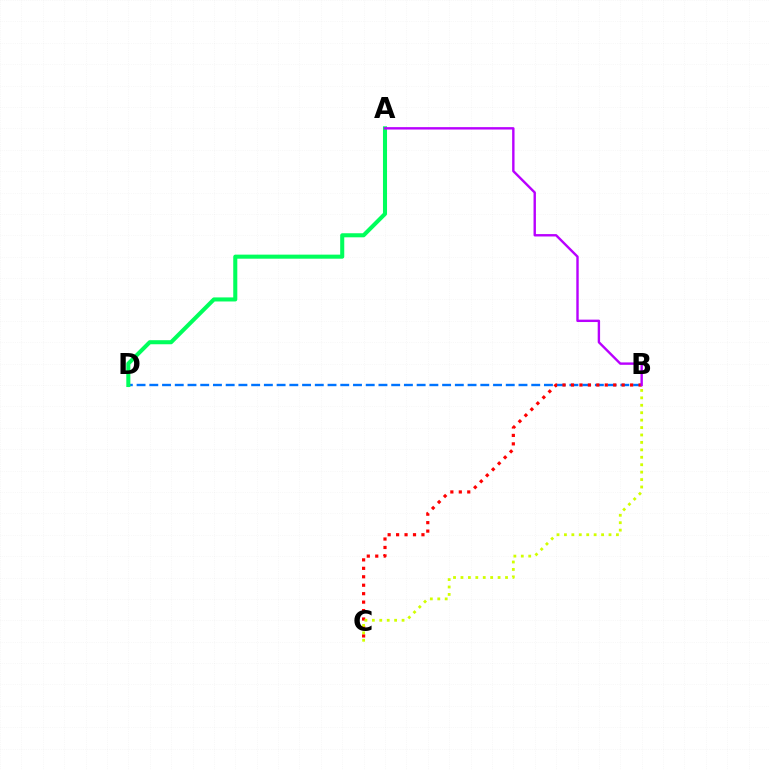{('B', 'D'): [{'color': '#0074ff', 'line_style': 'dashed', 'thickness': 1.73}], ('B', 'C'): [{'color': '#ff0000', 'line_style': 'dotted', 'thickness': 2.3}, {'color': '#d1ff00', 'line_style': 'dotted', 'thickness': 2.02}], ('A', 'D'): [{'color': '#00ff5c', 'line_style': 'solid', 'thickness': 2.92}], ('A', 'B'): [{'color': '#b900ff', 'line_style': 'solid', 'thickness': 1.72}]}